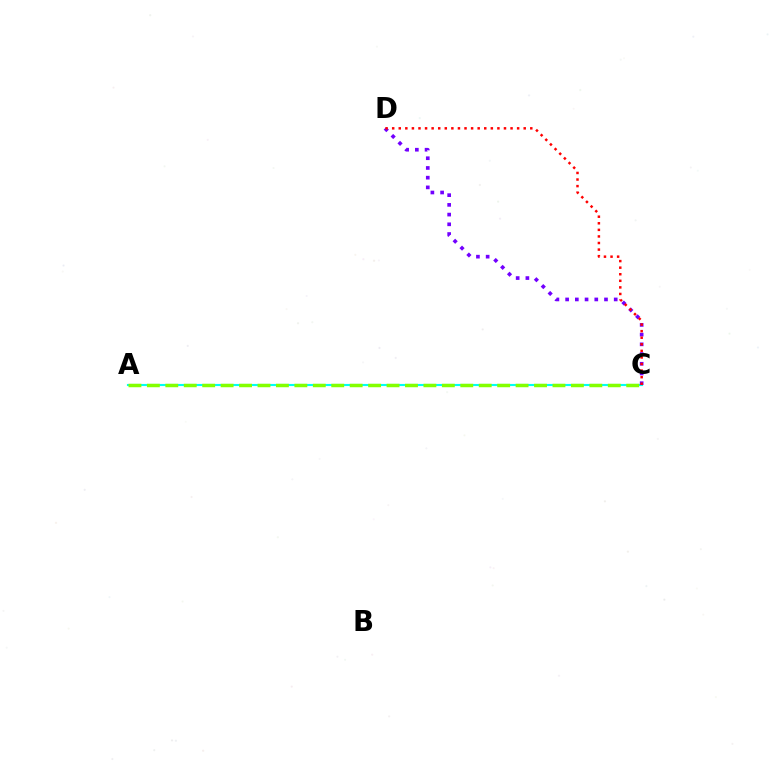{('A', 'C'): [{'color': '#00fff6', 'line_style': 'solid', 'thickness': 1.53}, {'color': '#84ff00', 'line_style': 'dashed', 'thickness': 2.5}], ('C', 'D'): [{'color': '#7200ff', 'line_style': 'dotted', 'thickness': 2.64}, {'color': '#ff0000', 'line_style': 'dotted', 'thickness': 1.79}]}